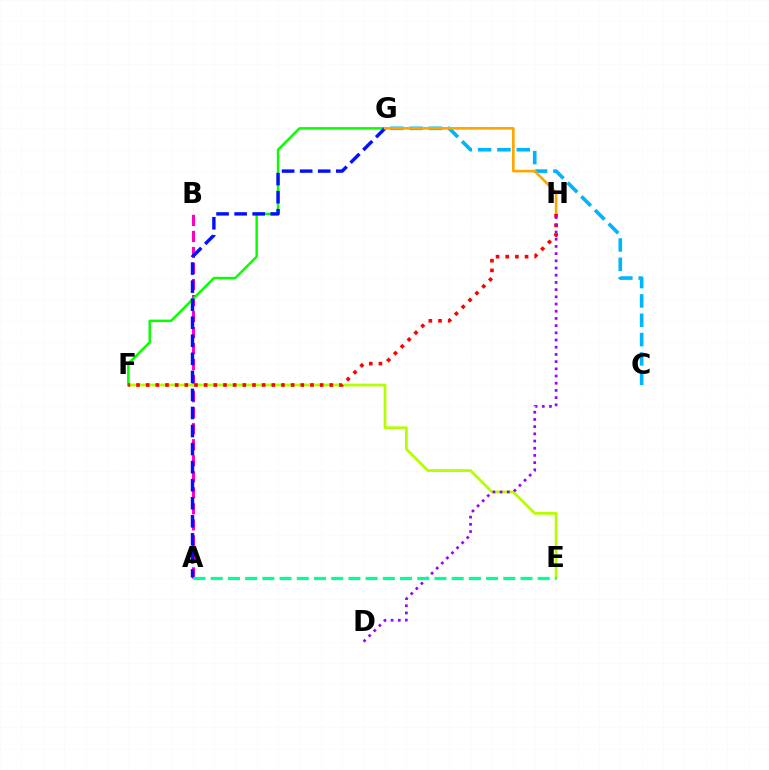{('A', 'B'): [{'color': '#ff00bd', 'line_style': 'dashed', 'thickness': 2.18}], ('C', 'G'): [{'color': '#00b5ff', 'line_style': 'dashed', 'thickness': 2.63}], ('E', 'F'): [{'color': '#b3ff00', 'line_style': 'solid', 'thickness': 2.0}], ('F', 'G'): [{'color': '#08ff00', 'line_style': 'solid', 'thickness': 1.78}], ('A', 'G'): [{'color': '#0010ff', 'line_style': 'dashed', 'thickness': 2.45}], ('G', 'H'): [{'color': '#ffa500', 'line_style': 'solid', 'thickness': 1.89}], ('F', 'H'): [{'color': '#ff0000', 'line_style': 'dotted', 'thickness': 2.63}], ('D', 'H'): [{'color': '#9b00ff', 'line_style': 'dotted', 'thickness': 1.96}], ('A', 'E'): [{'color': '#00ff9d', 'line_style': 'dashed', 'thickness': 2.34}]}